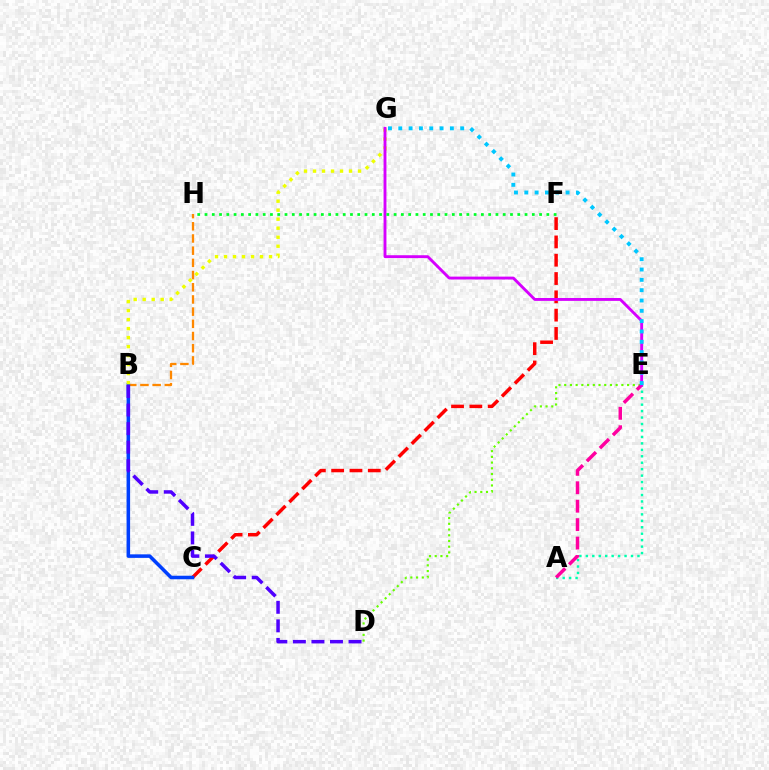{('C', 'F'): [{'color': '#ff0000', 'line_style': 'dashed', 'thickness': 2.49}], ('D', 'E'): [{'color': '#66ff00', 'line_style': 'dotted', 'thickness': 1.55}], ('B', 'H'): [{'color': '#ff8800', 'line_style': 'dashed', 'thickness': 1.66}], ('B', 'C'): [{'color': '#003fff', 'line_style': 'solid', 'thickness': 2.55}], ('B', 'D'): [{'color': '#4f00ff', 'line_style': 'dashed', 'thickness': 2.52}], ('B', 'G'): [{'color': '#eeff00', 'line_style': 'dotted', 'thickness': 2.45}], ('A', 'E'): [{'color': '#00ffaf', 'line_style': 'dotted', 'thickness': 1.75}, {'color': '#ff00a0', 'line_style': 'dashed', 'thickness': 2.5}], ('E', 'G'): [{'color': '#d600ff', 'line_style': 'solid', 'thickness': 2.07}, {'color': '#00c7ff', 'line_style': 'dotted', 'thickness': 2.8}], ('F', 'H'): [{'color': '#00ff27', 'line_style': 'dotted', 'thickness': 1.98}]}